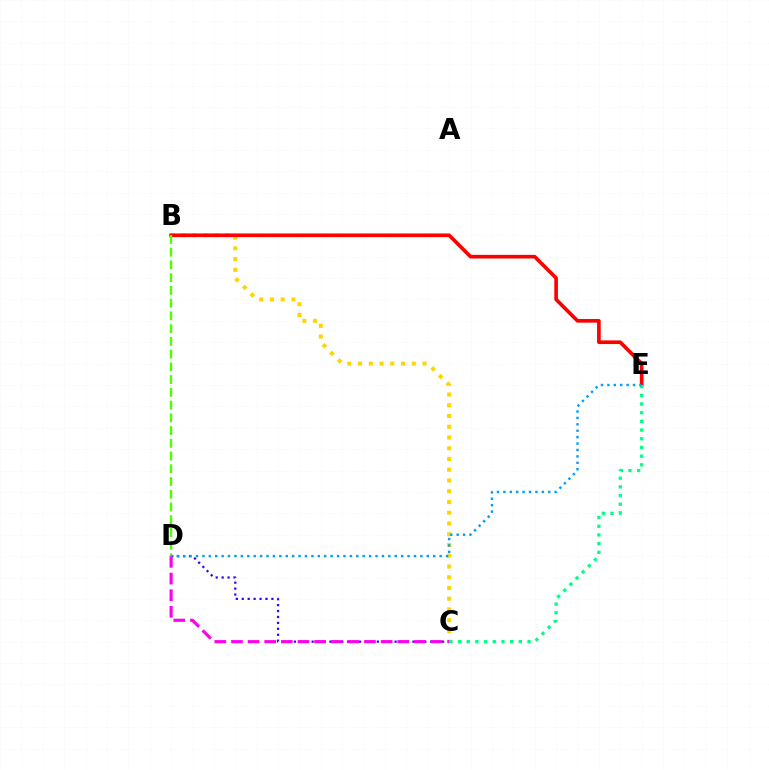{('B', 'C'): [{'color': '#ffd500', 'line_style': 'dotted', 'thickness': 2.92}], ('C', 'D'): [{'color': '#3700ff', 'line_style': 'dotted', 'thickness': 1.61}, {'color': '#ff00ed', 'line_style': 'dashed', 'thickness': 2.26}], ('B', 'E'): [{'color': '#ff0000', 'line_style': 'solid', 'thickness': 2.63}], ('C', 'E'): [{'color': '#00ff86', 'line_style': 'dotted', 'thickness': 2.36}], ('B', 'D'): [{'color': '#4fff00', 'line_style': 'dashed', 'thickness': 1.73}], ('D', 'E'): [{'color': '#009eff', 'line_style': 'dotted', 'thickness': 1.74}]}